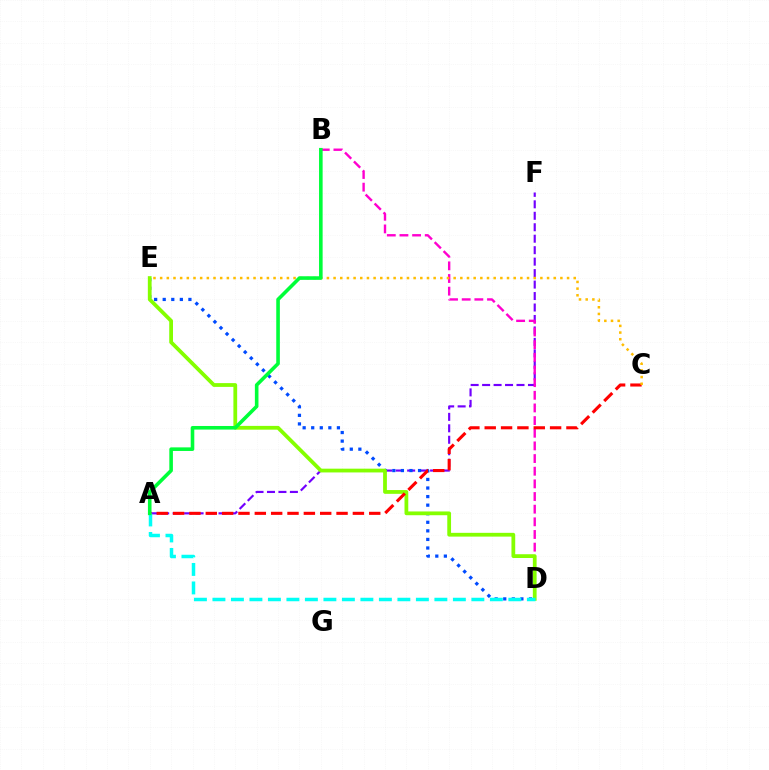{('A', 'F'): [{'color': '#7200ff', 'line_style': 'dashed', 'thickness': 1.56}], ('B', 'D'): [{'color': '#ff00cf', 'line_style': 'dashed', 'thickness': 1.72}], ('D', 'E'): [{'color': '#004bff', 'line_style': 'dotted', 'thickness': 2.33}, {'color': '#84ff00', 'line_style': 'solid', 'thickness': 2.71}], ('A', 'C'): [{'color': '#ff0000', 'line_style': 'dashed', 'thickness': 2.22}], ('A', 'D'): [{'color': '#00fff6', 'line_style': 'dashed', 'thickness': 2.51}], ('C', 'E'): [{'color': '#ffbd00', 'line_style': 'dotted', 'thickness': 1.81}], ('A', 'B'): [{'color': '#00ff39', 'line_style': 'solid', 'thickness': 2.59}]}